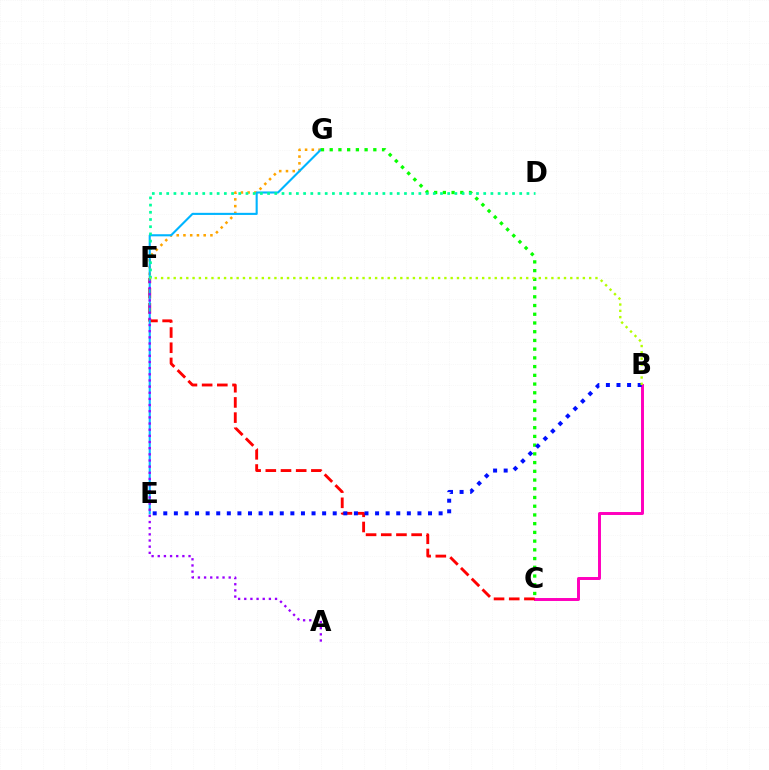{('B', 'C'): [{'color': '#ff00bd', 'line_style': 'solid', 'thickness': 2.13}], ('F', 'G'): [{'color': '#ffa500', 'line_style': 'dotted', 'thickness': 1.83}], ('C', 'F'): [{'color': '#ff0000', 'line_style': 'dashed', 'thickness': 2.06}], ('E', 'G'): [{'color': '#00b5ff', 'line_style': 'solid', 'thickness': 1.52}], ('C', 'G'): [{'color': '#08ff00', 'line_style': 'dotted', 'thickness': 2.37}], ('A', 'F'): [{'color': '#9b00ff', 'line_style': 'dotted', 'thickness': 1.67}], ('D', 'F'): [{'color': '#00ff9d', 'line_style': 'dotted', 'thickness': 1.96}], ('B', 'E'): [{'color': '#0010ff', 'line_style': 'dotted', 'thickness': 2.88}], ('B', 'F'): [{'color': '#b3ff00', 'line_style': 'dotted', 'thickness': 1.71}]}